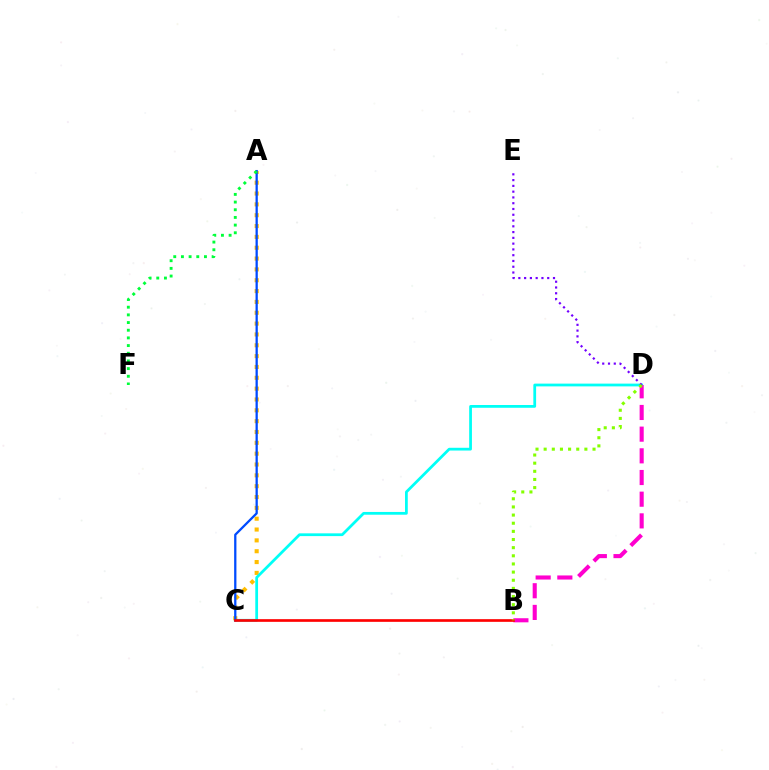{('A', 'C'): [{'color': '#ffbd00', 'line_style': 'dotted', 'thickness': 2.94}, {'color': '#004bff', 'line_style': 'solid', 'thickness': 1.64}], ('C', 'D'): [{'color': '#00fff6', 'line_style': 'solid', 'thickness': 1.99}], ('A', 'F'): [{'color': '#00ff39', 'line_style': 'dotted', 'thickness': 2.09}], ('B', 'D'): [{'color': '#ff00cf', 'line_style': 'dashed', 'thickness': 2.95}, {'color': '#84ff00', 'line_style': 'dotted', 'thickness': 2.21}], ('D', 'E'): [{'color': '#7200ff', 'line_style': 'dotted', 'thickness': 1.57}], ('B', 'C'): [{'color': '#ff0000', 'line_style': 'solid', 'thickness': 1.92}]}